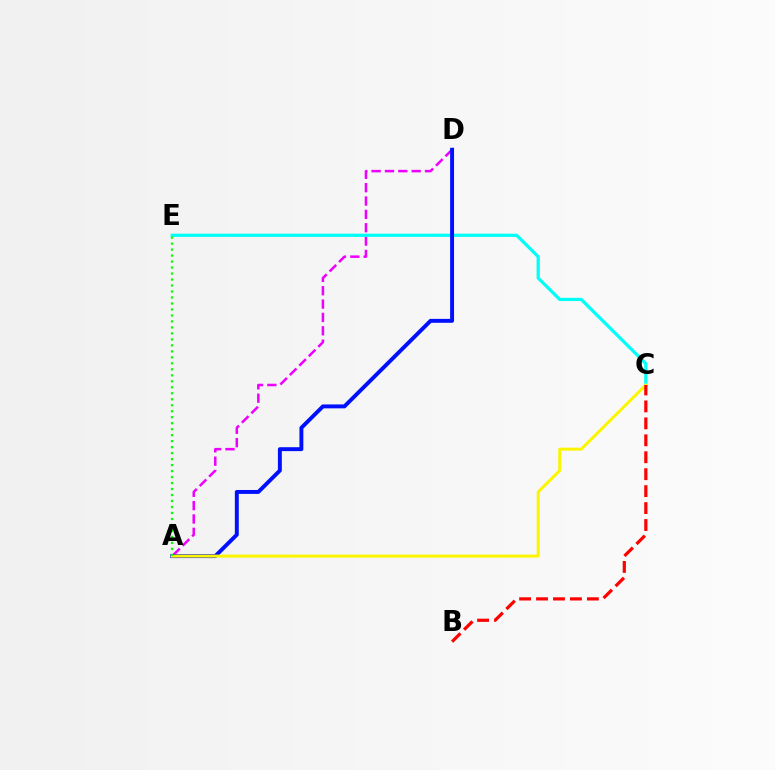{('A', 'D'): [{'color': '#ee00ff', 'line_style': 'dashed', 'thickness': 1.81}, {'color': '#0010ff', 'line_style': 'solid', 'thickness': 2.83}], ('C', 'E'): [{'color': '#00fff6', 'line_style': 'solid', 'thickness': 2.32}], ('A', 'C'): [{'color': '#fcf500', 'line_style': 'solid', 'thickness': 2.15}], ('A', 'E'): [{'color': '#08ff00', 'line_style': 'dotted', 'thickness': 1.63}], ('B', 'C'): [{'color': '#ff0000', 'line_style': 'dashed', 'thickness': 2.3}]}